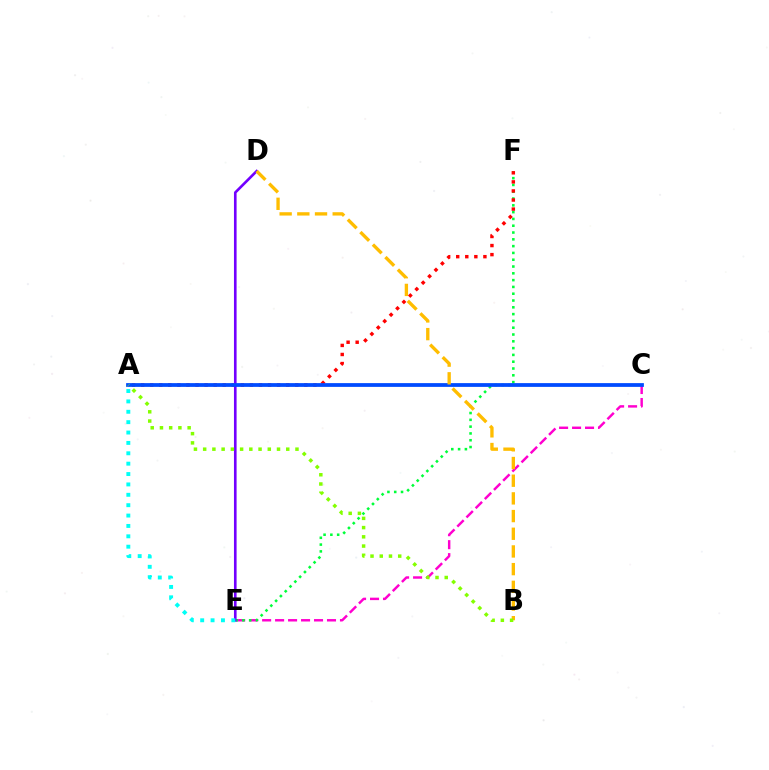{('C', 'E'): [{'color': '#ff00cf', 'line_style': 'dashed', 'thickness': 1.76}], ('E', 'F'): [{'color': '#00ff39', 'line_style': 'dotted', 'thickness': 1.85}], ('A', 'F'): [{'color': '#ff0000', 'line_style': 'dotted', 'thickness': 2.46}], ('D', 'E'): [{'color': '#7200ff', 'line_style': 'solid', 'thickness': 1.89}], ('A', 'E'): [{'color': '#00fff6', 'line_style': 'dotted', 'thickness': 2.82}], ('A', 'C'): [{'color': '#004bff', 'line_style': 'solid', 'thickness': 2.71}], ('B', 'D'): [{'color': '#ffbd00', 'line_style': 'dashed', 'thickness': 2.4}], ('A', 'B'): [{'color': '#84ff00', 'line_style': 'dotted', 'thickness': 2.51}]}